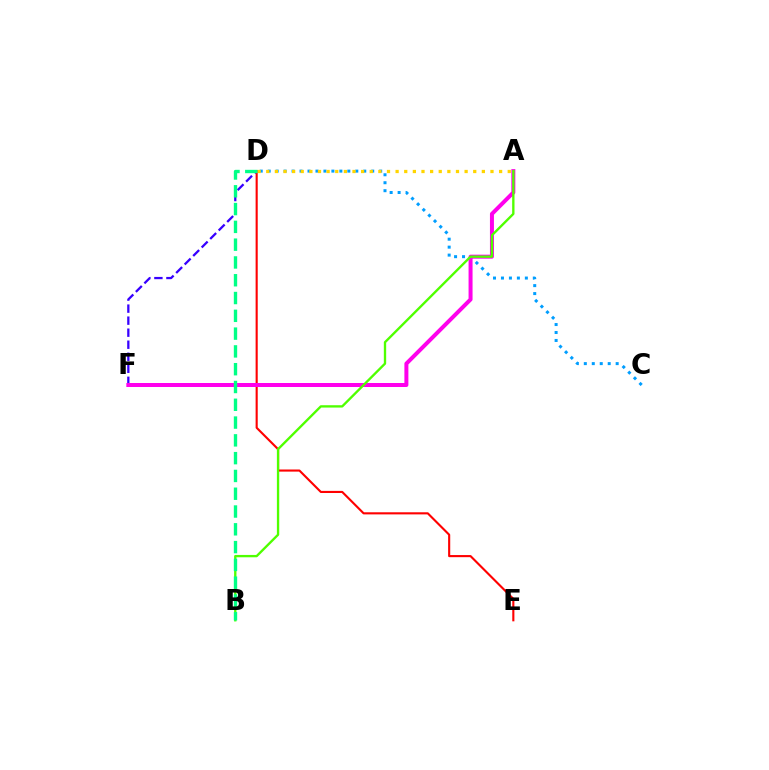{('D', 'E'): [{'color': '#ff0000', 'line_style': 'solid', 'thickness': 1.52}], ('C', 'D'): [{'color': '#009eff', 'line_style': 'dotted', 'thickness': 2.16}], ('D', 'F'): [{'color': '#3700ff', 'line_style': 'dashed', 'thickness': 1.63}], ('A', 'F'): [{'color': '#ff00ed', 'line_style': 'solid', 'thickness': 2.88}], ('A', 'B'): [{'color': '#4fff00', 'line_style': 'solid', 'thickness': 1.69}], ('A', 'D'): [{'color': '#ffd500', 'line_style': 'dotted', 'thickness': 2.34}], ('B', 'D'): [{'color': '#00ff86', 'line_style': 'dashed', 'thickness': 2.42}]}